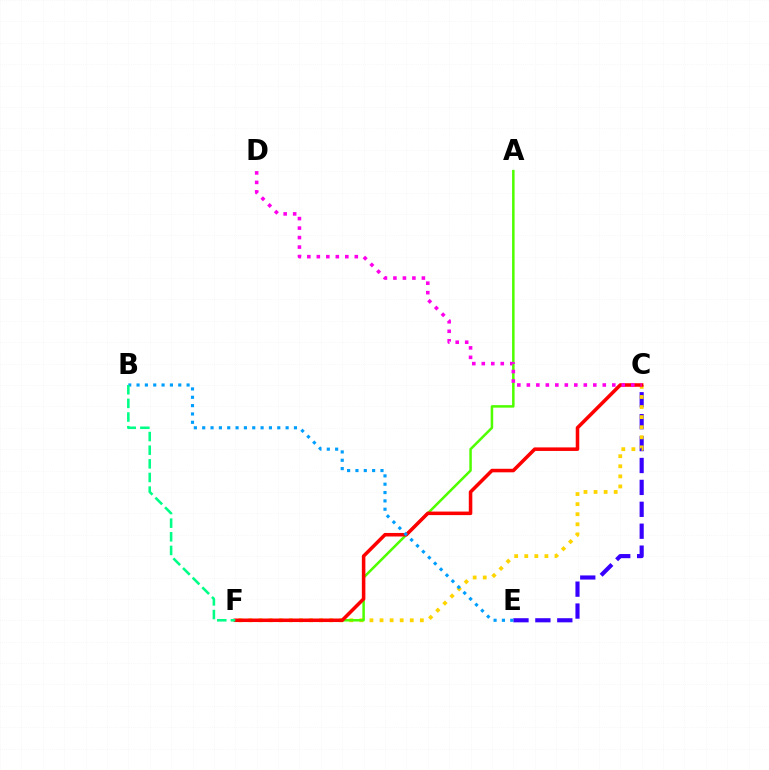{('C', 'E'): [{'color': '#3700ff', 'line_style': 'dashed', 'thickness': 2.98}], ('C', 'F'): [{'color': '#ffd500', 'line_style': 'dotted', 'thickness': 2.74}, {'color': '#ff0000', 'line_style': 'solid', 'thickness': 2.55}], ('A', 'F'): [{'color': '#4fff00', 'line_style': 'solid', 'thickness': 1.81}], ('C', 'D'): [{'color': '#ff00ed', 'line_style': 'dotted', 'thickness': 2.58}], ('B', 'E'): [{'color': '#009eff', 'line_style': 'dotted', 'thickness': 2.27}], ('B', 'F'): [{'color': '#00ff86', 'line_style': 'dashed', 'thickness': 1.85}]}